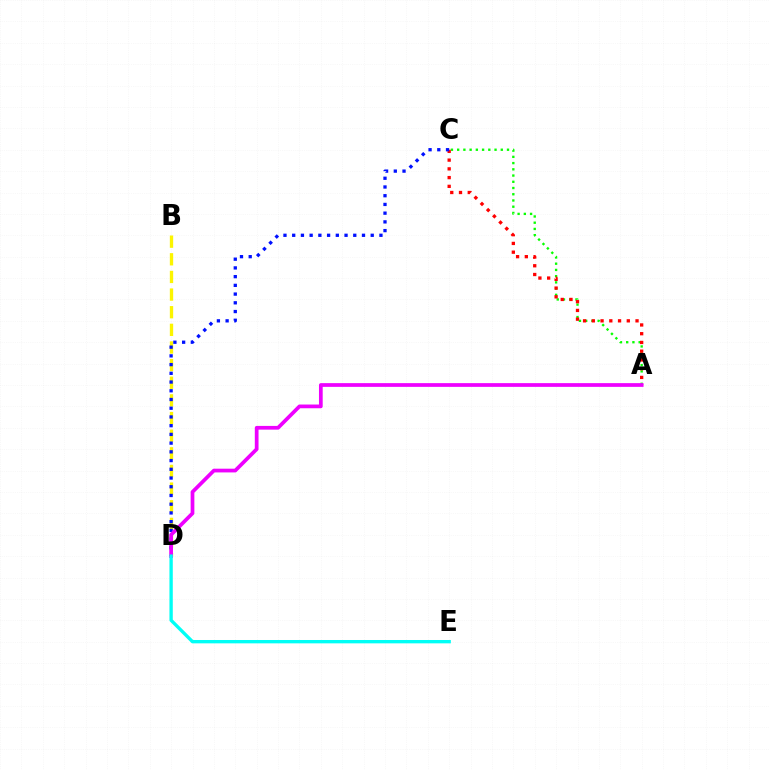{('A', 'C'): [{'color': '#08ff00', 'line_style': 'dotted', 'thickness': 1.69}, {'color': '#ff0000', 'line_style': 'dotted', 'thickness': 2.38}], ('B', 'D'): [{'color': '#fcf500', 'line_style': 'dashed', 'thickness': 2.4}], ('C', 'D'): [{'color': '#0010ff', 'line_style': 'dotted', 'thickness': 2.37}], ('A', 'D'): [{'color': '#ee00ff', 'line_style': 'solid', 'thickness': 2.68}], ('D', 'E'): [{'color': '#00fff6', 'line_style': 'solid', 'thickness': 2.41}]}